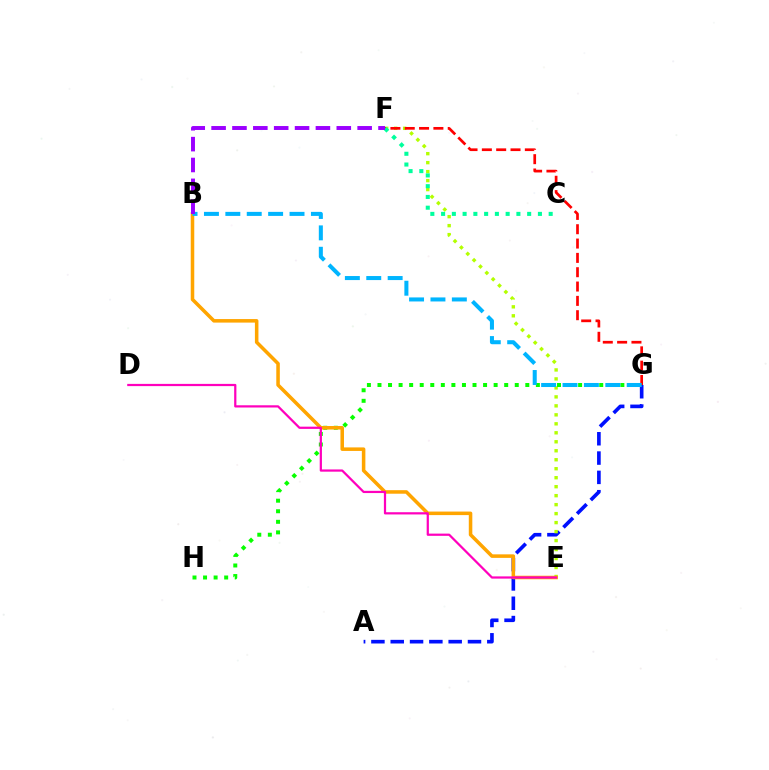{('A', 'G'): [{'color': '#0010ff', 'line_style': 'dashed', 'thickness': 2.62}], ('E', 'F'): [{'color': '#b3ff00', 'line_style': 'dotted', 'thickness': 2.44}], ('F', 'G'): [{'color': '#ff0000', 'line_style': 'dashed', 'thickness': 1.95}], ('G', 'H'): [{'color': '#08ff00', 'line_style': 'dotted', 'thickness': 2.87}], ('B', 'E'): [{'color': '#ffa500', 'line_style': 'solid', 'thickness': 2.54}], ('D', 'E'): [{'color': '#ff00bd', 'line_style': 'solid', 'thickness': 1.6}], ('C', 'F'): [{'color': '#00ff9d', 'line_style': 'dotted', 'thickness': 2.92}], ('B', 'G'): [{'color': '#00b5ff', 'line_style': 'dashed', 'thickness': 2.91}], ('B', 'F'): [{'color': '#9b00ff', 'line_style': 'dashed', 'thickness': 2.83}]}